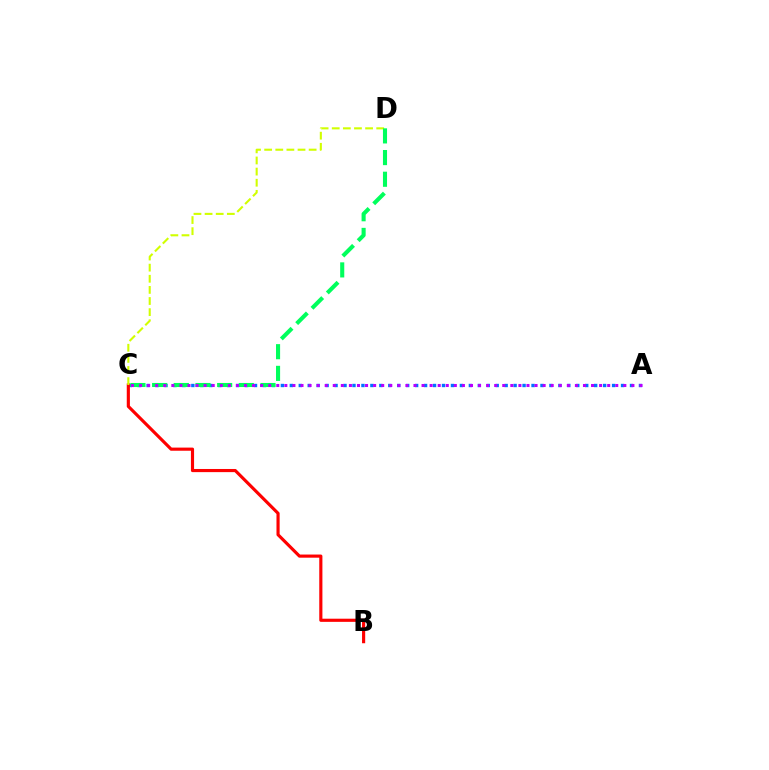{('A', 'C'): [{'color': '#0074ff', 'line_style': 'dotted', 'thickness': 2.43}, {'color': '#b900ff', 'line_style': 'dotted', 'thickness': 2.19}], ('B', 'C'): [{'color': '#ff0000', 'line_style': 'solid', 'thickness': 2.27}], ('C', 'D'): [{'color': '#d1ff00', 'line_style': 'dashed', 'thickness': 1.51}, {'color': '#00ff5c', 'line_style': 'dashed', 'thickness': 2.94}]}